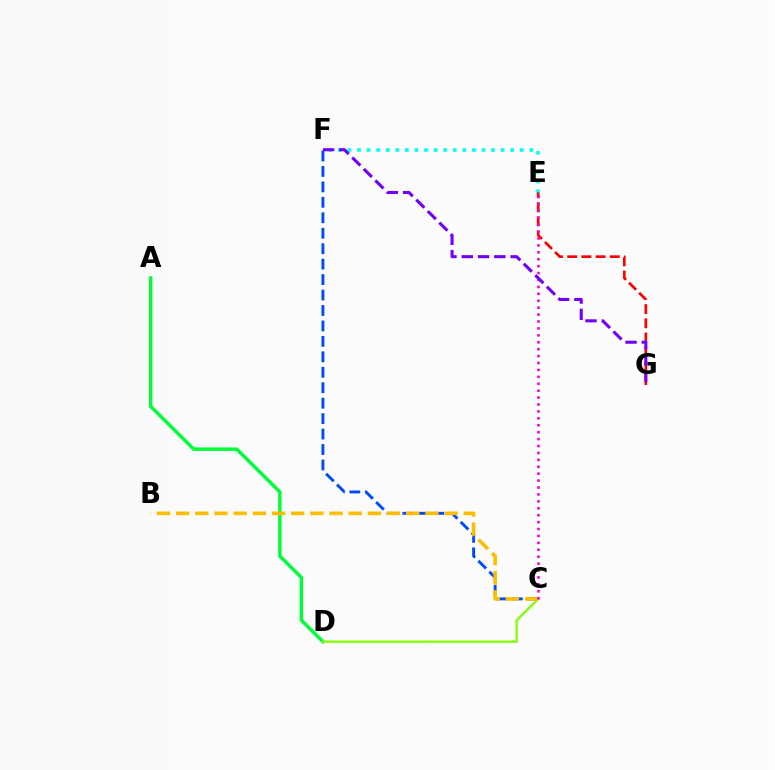{('E', 'F'): [{'color': '#00fff6', 'line_style': 'dotted', 'thickness': 2.6}], ('A', 'D'): [{'color': '#00ff39', 'line_style': 'solid', 'thickness': 2.5}], ('C', 'F'): [{'color': '#004bff', 'line_style': 'dashed', 'thickness': 2.1}], ('C', 'D'): [{'color': '#84ff00', 'line_style': 'solid', 'thickness': 1.68}], ('B', 'C'): [{'color': '#ffbd00', 'line_style': 'dashed', 'thickness': 2.6}], ('E', 'G'): [{'color': '#ff0000', 'line_style': 'dashed', 'thickness': 1.93}], ('C', 'E'): [{'color': '#ff00cf', 'line_style': 'dotted', 'thickness': 1.88}], ('F', 'G'): [{'color': '#7200ff', 'line_style': 'dashed', 'thickness': 2.21}]}